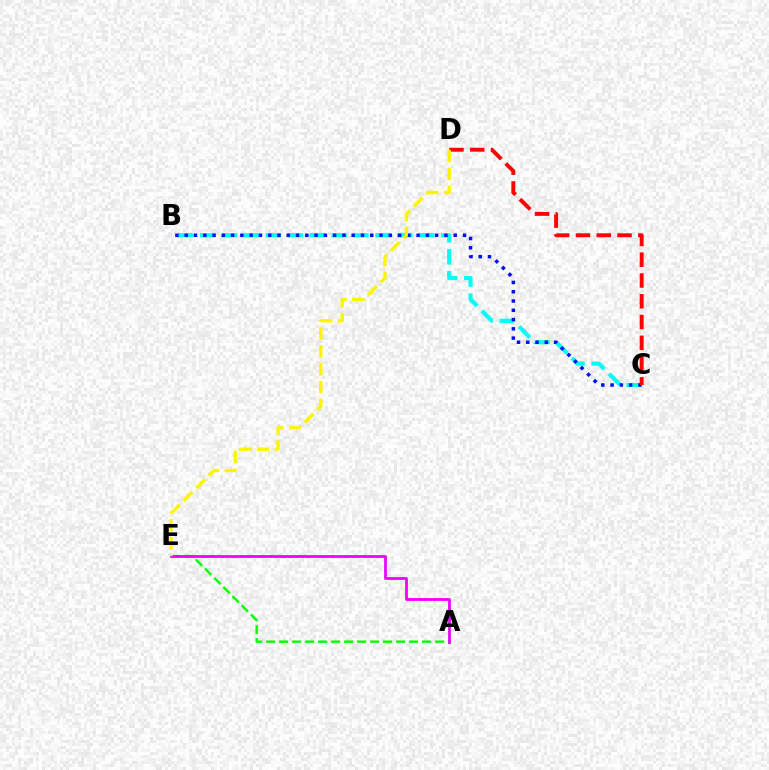{('B', 'C'): [{'color': '#00fff6', 'line_style': 'dashed', 'thickness': 2.98}, {'color': '#0010ff', 'line_style': 'dotted', 'thickness': 2.52}], ('A', 'E'): [{'color': '#08ff00', 'line_style': 'dashed', 'thickness': 1.77}, {'color': '#ee00ff', 'line_style': 'solid', 'thickness': 1.99}], ('C', 'D'): [{'color': '#ff0000', 'line_style': 'dashed', 'thickness': 2.82}], ('D', 'E'): [{'color': '#fcf500', 'line_style': 'dashed', 'thickness': 2.43}]}